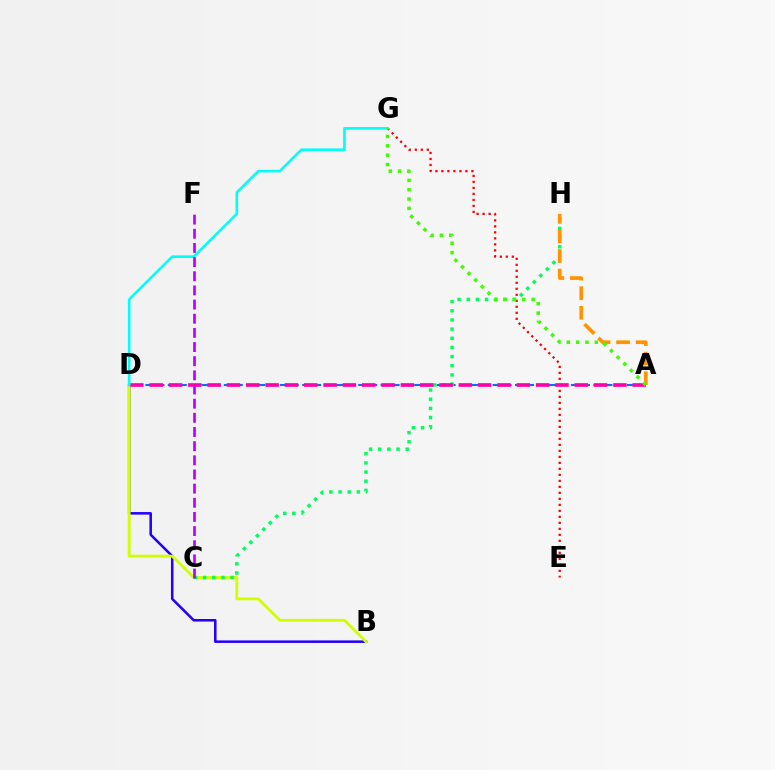{('B', 'D'): [{'color': '#2500ff', 'line_style': 'solid', 'thickness': 1.83}, {'color': '#d1ff00', 'line_style': 'solid', 'thickness': 2.03}], ('A', 'D'): [{'color': '#0074ff', 'line_style': 'dashed', 'thickness': 1.52}, {'color': '#ff00ac', 'line_style': 'dashed', 'thickness': 2.63}], ('E', 'G'): [{'color': '#ff0000', 'line_style': 'dotted', 'thickness': 1.63}], ('C', 'H'): [{'color': '#00ff5c', 'line_style': 'dotted', 'thickness': 2.49}], ('D', 'G'): [{'color': '#00fff6', 'line_style': 'solid', 'thickness': 1.89}], ('A', 'H'): [{'color': '#ff9400', 'line_style': 'dashed', 'thickness': 2.66}], ('A', 'G'): [{'color': '#3dff00', 'line_style': 'dotted', 'thickness': 2.54}], ('C', 'F'): [{'color': '#b900ff', 'line_style': 'dashed', 'thickness': 1.92}]}